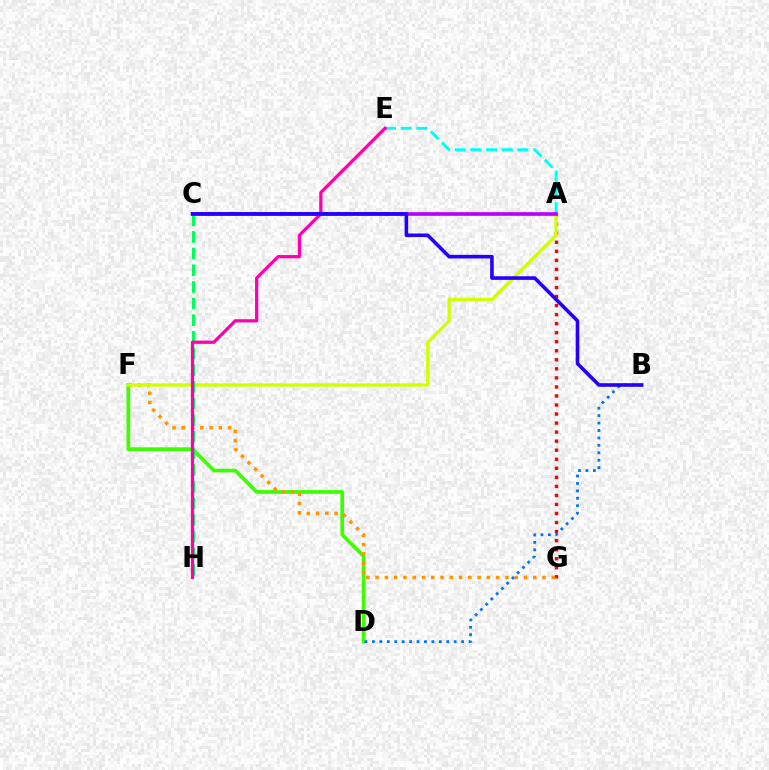{('A', 'G'): [{'color': '#ff0000', 'line_style': 'dotted', 'thickness': 2.46}], ('A', 'E'): [{'color': '#00fff6', 'line_style': 'dashed', 'thickness': 2.13}], ('D', 'F'): [{'color': '#3dff00', 'line_style': 'solid', 'thickness': 2.67}], ('F', 'G'): [{'color': '#ff9400', 'line_style': 'dotted', 'thickness': 2.52}], ('B', 'D'): [{'color': '#0074ff', 'line_style': 'dotted', 'thickness': 2.02}], ('A', 'F'): [{'color': '#d1ff00', 'line_style': 'solid', 'thickness': 2.37}], ('C', 'H'): [{'color': '#00ff5c', 'line_style': 'dashed', 'thickness': 2.26}], ('E', 'H'): [{'color': '#ff00ac', 'line_style': 'solid', 'thickness': 2.33}], ('A', 'C'): [{'color': '#b900ff', 'line_style': 'solid', 'thickness': 2.63}], ('B', 'C'): [{'color': '#2500ff', 'line_style': 'solid', 'thickness': 2.6}]}